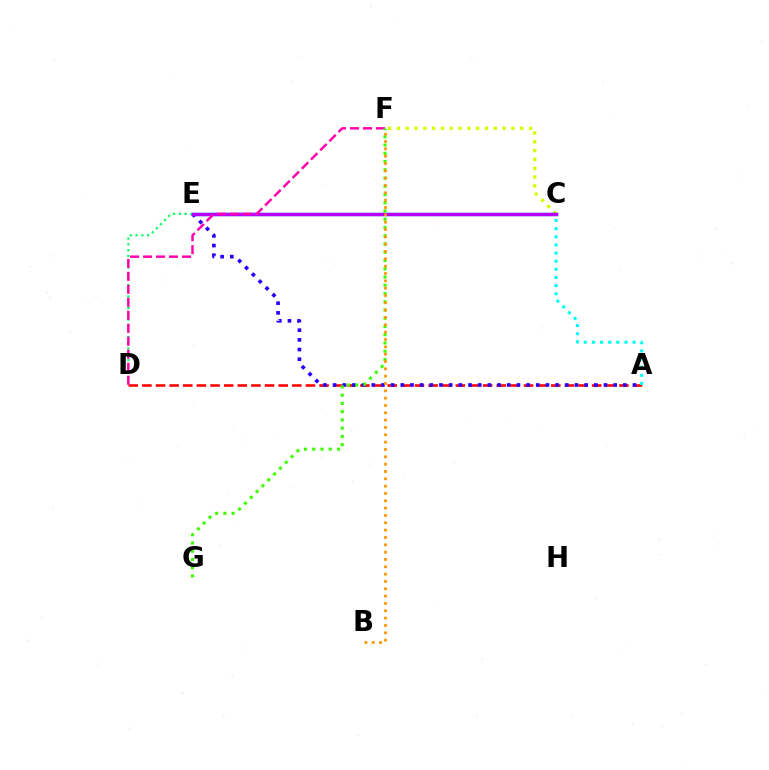{('C', 'F'): [{'color': '#d1ff00', 'line_style': 'dotted', 'thickness': 2.39}], ('D', 'E'): [{'color': '#00ff5c', 'line_style': 'dotted', 'thickness': 1.57}], ('A', 'D'): [{'color': '#ff0000', 'line_style': 'dashed', 'thickness': 1.85}], ('C', 'E'): [{'color': '#0074ff', 'line_style': 'solid', 'thickness': 2.48}, {'color': '#b900ff', 'line_style': 'solid', 'thickness': 2.32}], ('A', 'C'): [{'color': '#00fff6', 'line_style': 'dotted', 'thickness': 2.21}], ('A', 'E'): [{'color': '#2500ff', 'line_style': 'dotted', 'thickness': 2.63}], ('D', 'F'): [{'color': '#ff00ac', 'line_style': 'dashed', 'thickness': 1.76}], ('F', 'G'): [{'color': '#3dff00', 'line_style': 'dotted', 'thickness': 2.24}], ('B', 'F'): [{'color': '#ff9400', 'line_style': 'dotted', 'thickness': 1.99}]}